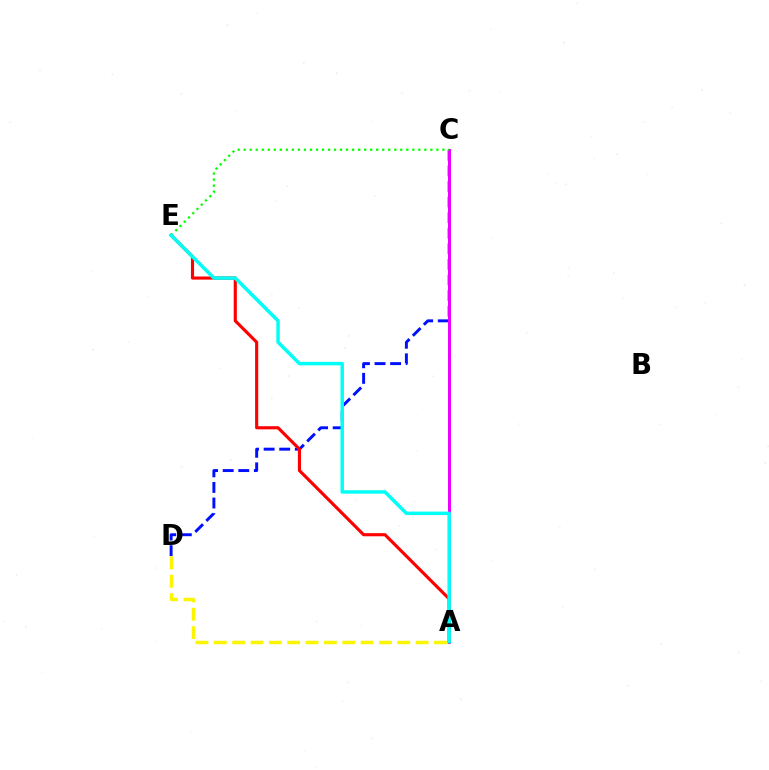{('C', 'D'): [{'color': '#0010ff', 'line_style': 'dashed', 'thickness': 2.12}], ('A', 'C'): [{'color': '#ee00ff', 'line_style': 'solid', 'thickness': 2.15}], ('A', 'E'): [{'color': '#ff0000', 'line_style': 'solid', 'thickness': 2.25}, {'color': '#00fff6', 'line_style': 'solid', 'thickness': 2.51}], ('C', 'E'): [{'color': '#08ff00', 'line_style': 'dotted', 'thickness': 1.64}], ('A', 'D'): [{'color': '#fcf500', 'line_style': 'dashed', 'thickness': 2.49}]}